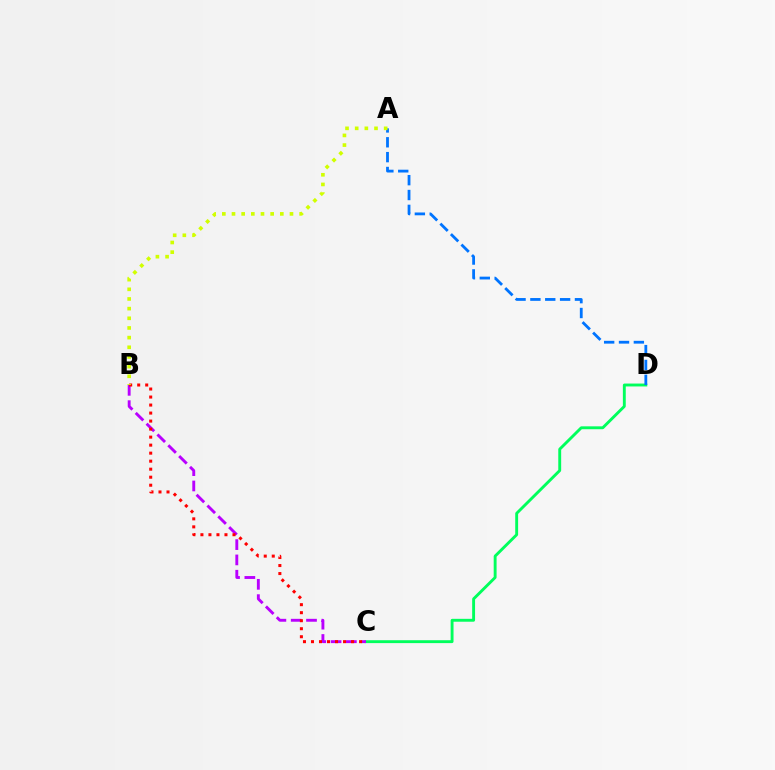{('C', 'D'): [{'color': '#00ff5c', 'line_style': 'solid', 'thickness': 2.08}], ('B', 'C'): [{'color': '#b900ff', 'line_style': 'dashed', 'thickness': 2.08}, {'color': '#ff0000', 'line_style': 'dotted', 'thickness': 2.18}], ('A', 'D'): [{'color': '#0074ff', 'line_style': 'dashed', 'thickness': 2.02}], ('A', 'B'): [{'color': '#d1ff00', 'line_style': 'dotted', 'thickness': 2.63}]}